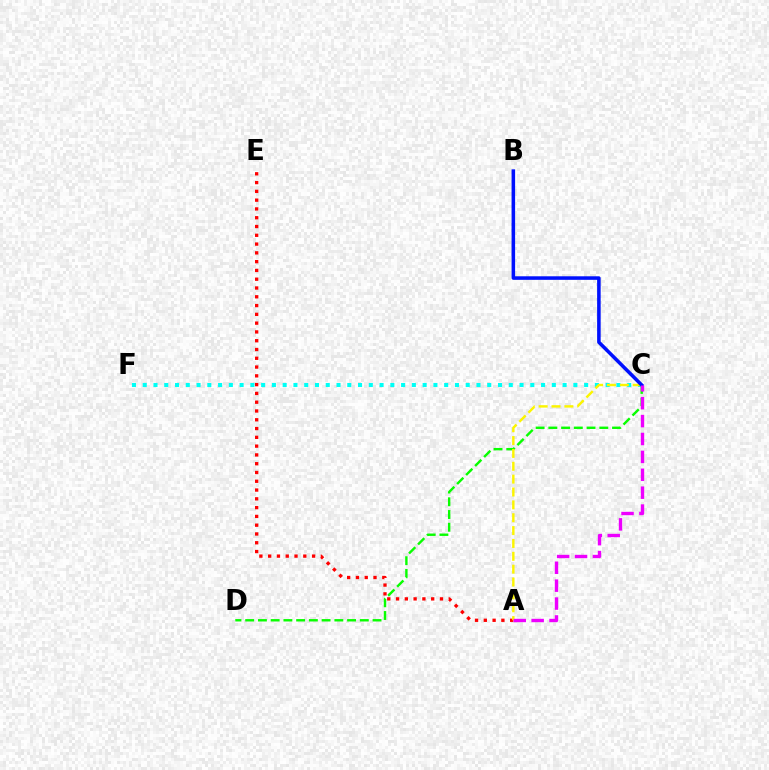{('A', 'E'): [{'color': '#ff0000', 'line_style': 'dotted', 'thickness': 2.39}], ('C', 'D'): [{'color': '#08ff00', 'line_style': 'dashed', 'thickness': 1.73}], ('C', 'F'): [{'color': '#00fff6', 'line_style': 'dotted', 'thickness': 2.93}], ('A', 'C'): [{'color': '#fcf500', 'line_style': 'dashed', 'thickness': 1.75}, {'color': '#ee00ff', 'line_style': 'dashed', 'thickness': 2.43}], ('B', 'C'): [{'color': '#0010ff', 'line_style': 'solid', 'thickness': 2.55}]}